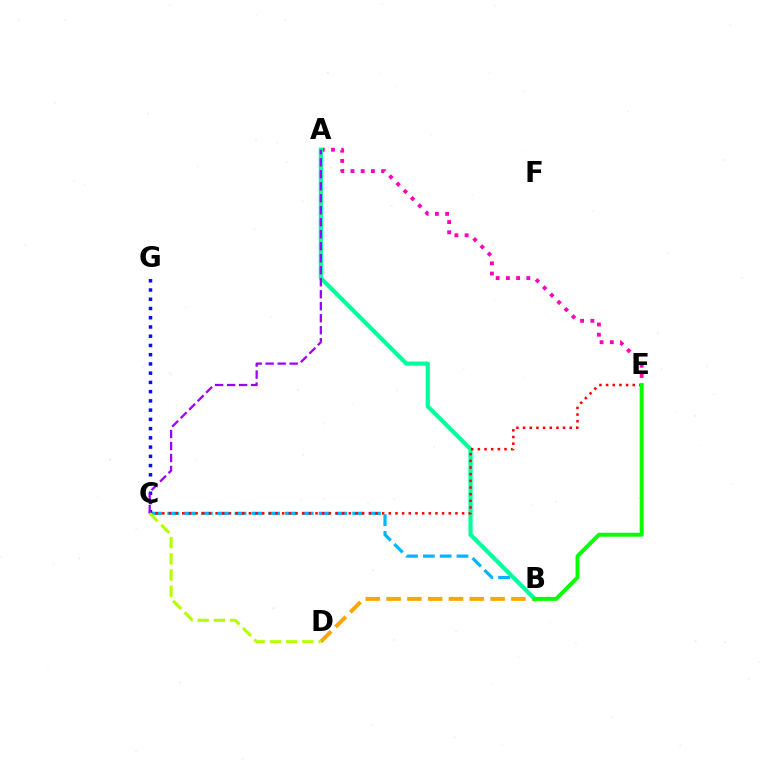{('B', 'C'): [{'color': '#00b5ff', 'line_style': 'dashed', 'thickness': 2.28}], ('A', 'E'): [{'color': '#ff00bd', 'line_style': 'dotted', 'thickness': 2.78}], ('B', 'D'): [{'color': '#ffa500', 'line_style': 'dashed', 'thickness': 2.83}], ('A', 'B'): [{'color': '#00ff9d', 'line_style': 'solid', 'thickness': 3.0}], ('C', 'G'): [{'color': '#0010ff', 'line_style': 'dotted', 'thickness': 2.51}], ('C', 'E'): [{'color': '#ff0000', 'line_style': 'dotted', 'thickness': 1.81}], ('B', 'E'): [{'color': '#08ff00', 'line_style': 'solid', 'thickness': 2.84}], ('A', 'C'): [{'color': '#9b00ff', 'line_style': 'dashed', 'thickness': 1.63}], ('C', 'D'): [{'color': '#b3ff00', 'line_style': 'dashed', 'thickness': 2.2}]}